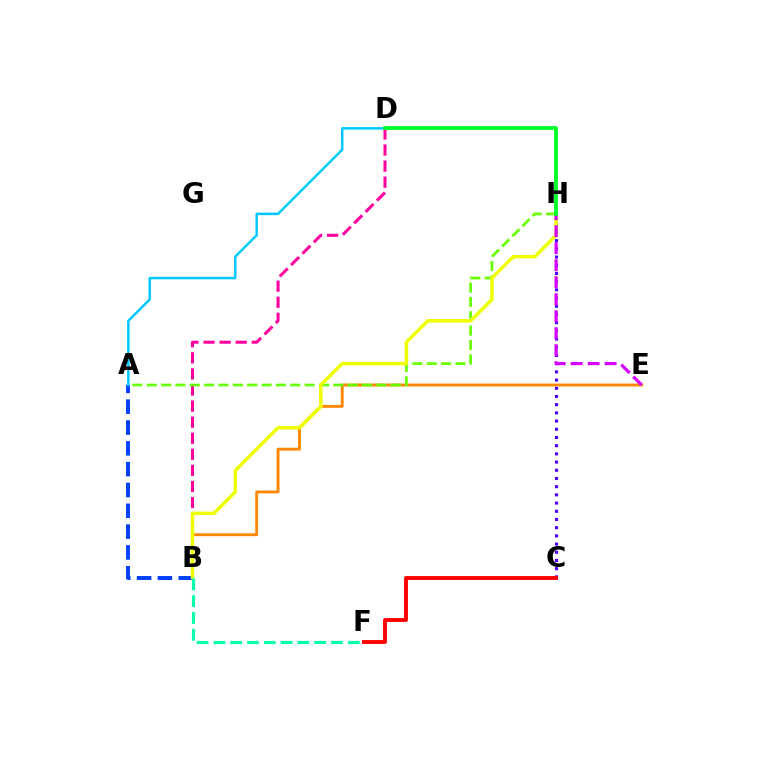{('B', 'D'): [{'color': '#ff00a0', 'line_style': 'dashed', 'thickness': 2.18}], ('B', 'E'): [{'color': '#ff8800', 'line_style': 'solid', 'thickness': 2.09}], ('A', 'B'): [{'color': '#003fff', 'line_style': 'dashed', 'thickness': 2.83}], ('A', 'H'): [{'color': '#66ff00', 'line_style': 'dashed', 'thickness': 1.95}], ('A', 'D'): [{'color': '#00c7ff', 'line_style': 'solid', 'thickness': 1.79}], ('C', 'H'): [{'color': '#4f00ff', 'line_style': 'dotted', 'thickness': 2.23}], ('C', 'F'): [{'color': '#ff0000', 'line_style': 'solid', 'thickness': 2.79}], ('B', 'H'): [{'color': '#eeff00', 'line_style': 'solid', 'thickness': 2.51}], ('E', 'H'): [{'color': '#d600ff', 'line_style': 'dashed', 'thickness': 2.31}], ('B', 'F'): [{'color': '#00ffaf', 'line_style': 'dashed', 'thickness': 2.28}], ('D', 'H'): [{'color': '#00ff27', 'line_style': 'solid', 'thickness': 2.73}]}